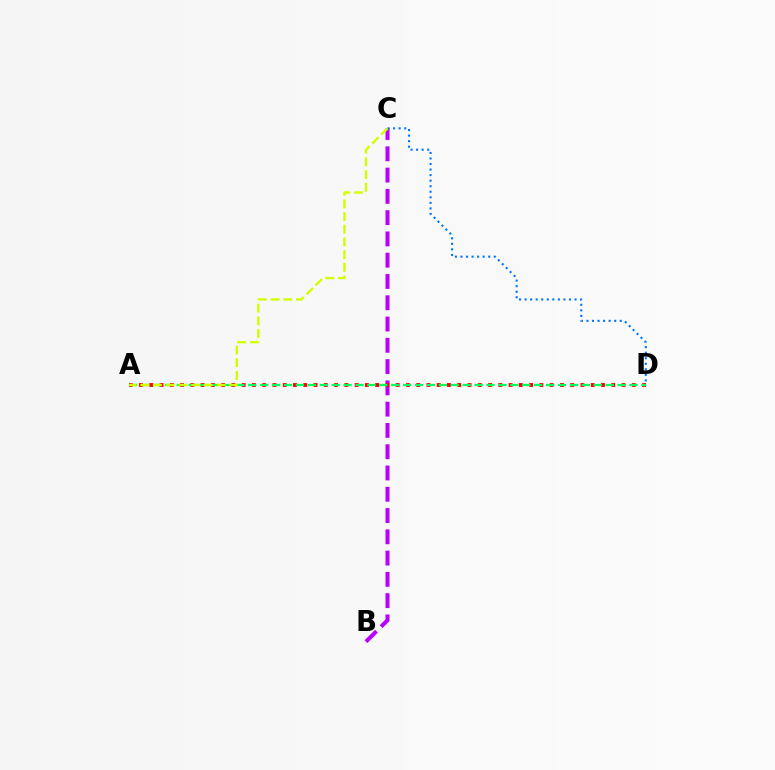{('B', 'C'): [{'color': '#b900ff', 'line_style': 'dashed', 'thickness': 2.89}], ('A', 'D'): [{'color': '#ff0000', 'line_style': 'dotted', 'thickness': 2.79}, {'color': '#00ff5c', 'line_style': 'dashed', 'thickness': 1.62}], ('C', 'D'): [{'color': '#0074ff', 'line_style': 'dotted', 'thickness': 1.51}], ('A', 'C'): [{'color': '#d1ff00', 'line_style': 'dashed', 'thickness': 1.72}]}